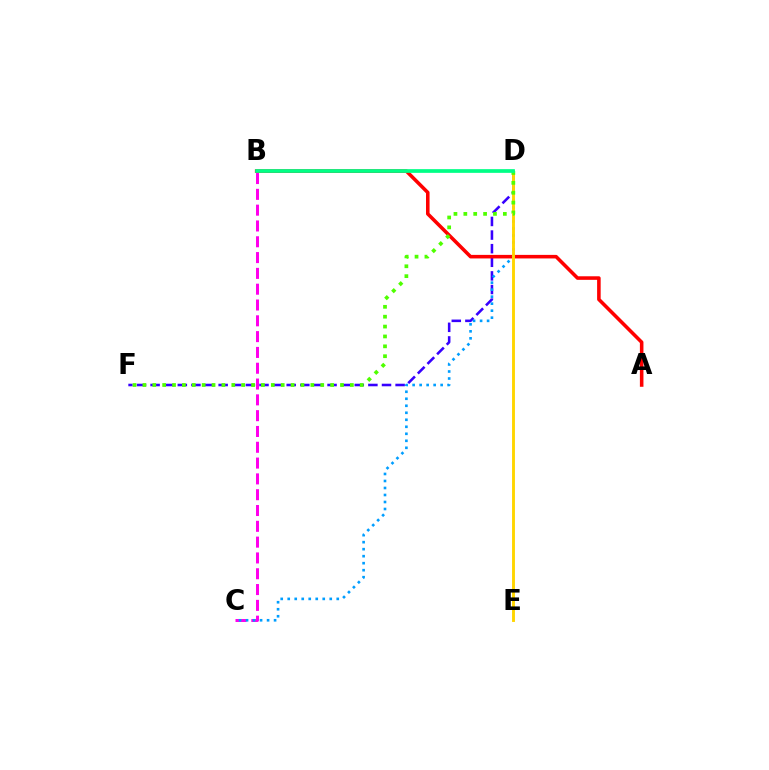{('B', 'C'): [{'color': '#ff00ed', 'line_style': 'dashed', 'thickness': 2.15}], ('D', 'F'): [{'color': '#3700ff', 'line_style': 'dashed', 'thickness': 1.85}, {'color': '#4fff00', 'line_style': 'dotted', 'thickness': 2.68}], ('A', 'B'): [{'color': '#ff0000', 'line_style': 'solid', 'thickness': 2.56}], ('C', 'D'): [{'color': '#009eff', 'line_style': 'dotted', 'thickness': 1.9}], ('D', 'E'): [{'color': '#ffd500', 'line_style': 'solid', 'thickness': 2.09}], ('B', 'D'): [{'color': '#00ff86', 'line_style': 'solid', 'thickness': 2.67}]}